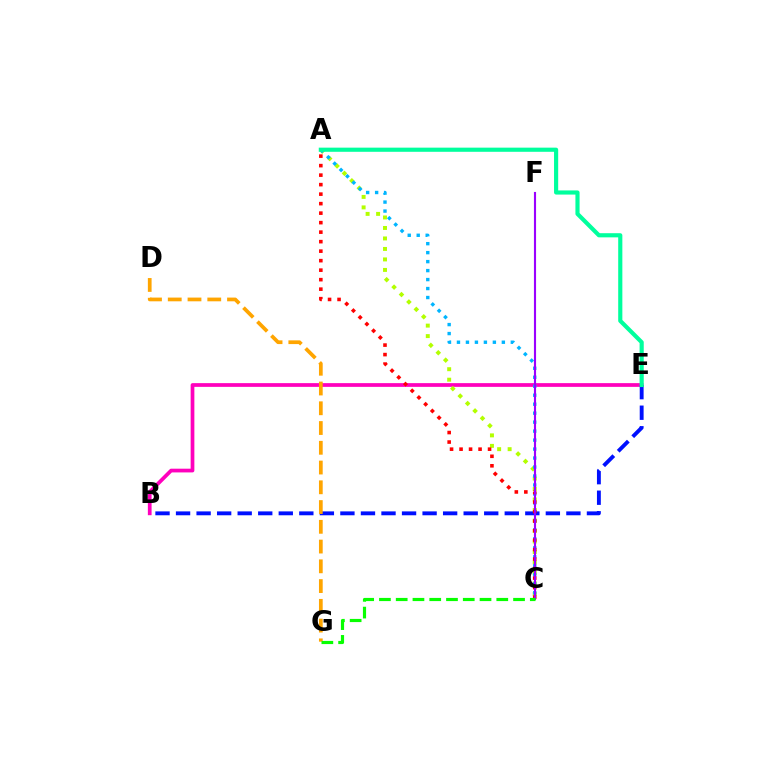{('B', 'E'): [{'color': '#ff00bd', 'line_style': 'solid', 'thickness': 2.69}, {'color': '#0010ff', 'line_style': 'dashed', 'thickness': 2.79}], ('A', 'C'): [{'color': '#b3ff00', 'line_style': 'dotted', 'thickness': 2.85}, {'color': '#00b5ff', 'line_style': 'dotted', 'thickness': 2.44}, {'color': '#ff0000', 'line_style': 'dotted', 'thickness': 2.58}], ('D', 'G'): [{'color': '#ffa500', 'line_style': 'dashed', 'thickness': 2.68}], ('A', 'E'): [{'color': '#00ff9d', 'line_style': 'solid', 'thickness': 2.99}], ('C', 'F'): [{'color': '#9b00ff', 'line_style': 'solid', 'thickness': 1.53}], ('C', 'G'): [{'color': '#08ff00', 'line_style': 'dashed', 'thickness': 2.28}]}